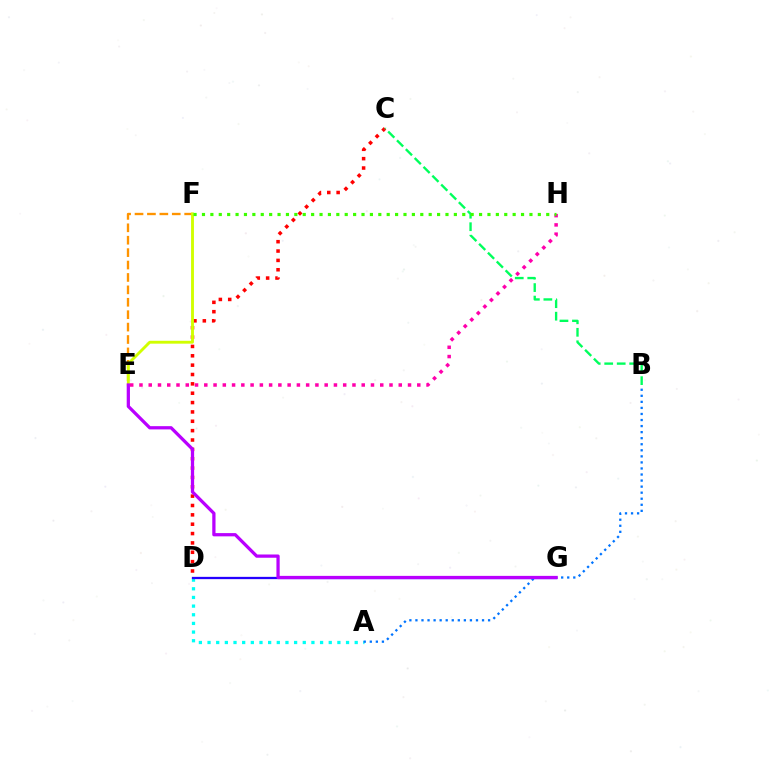{('A', 'D'): [{'color': '#00fff6', 'line_style': 'dotted', 'thickness': 2.35}], ('E', 'F'): [{'color': '#ff9400', 'line_style': 'dashed', 'thickness': 1.69}, {'color': '#d1ff00', 'line_style': 'solid', 'thickness': 2.07}], ('E', 'H'): [{'color': '#ff00ac', 'line_style': 'dotted', 'thickness': 2.52}], ('C', 'D'): [{'color': '#ff0000', 'line_style': 'dotted', 'thickness': 2.54}], ('B', 'C'): [{'color': '#00ff5c', 'line_style': 'dashed', 'thickness': 1.7}], ('D', 'G'): [{'color': '#2500ff', 'line_style': 'solid', 'thickness': 1.65}], ('F', 'H'): [{'color': '#3dff00', 'line_style': 'dotted', 'thickness': 2.28}], ('A', 'B'): [{'color': '#0074ff', 'line_style': 'dotted', 'thickness': 1.64}], ('E', 'G'): [{'color': '#b900ff', 'line_style': 'solid', 'thickness': 2.34}]}